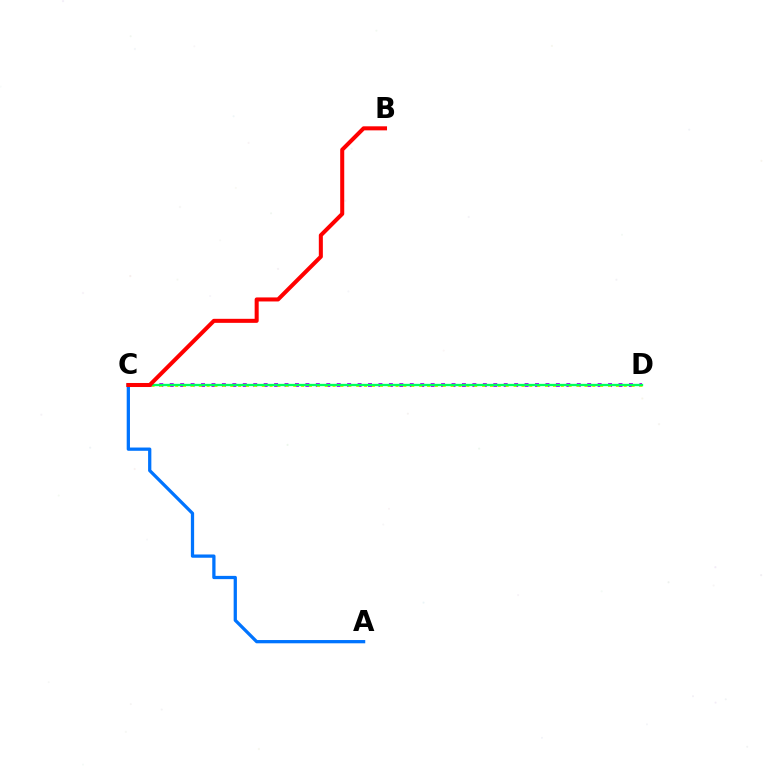{('C', 'D'): [{'color': '#b900ff', 'line_style': 'dotted', 'thickness': 2.84}, {'color': '#d1ff00', 'line_style': 'dotted', 'thickness': 2.14}, {'color': '#00ff5c', 'line_style': 'solid', 'thickness': 1.66}], ('A', 'C'): [{'color': '#0074ff', 'line_style': 'solid', 'thickness': 2.35}], ('B', 'C'): [{'color': '#ff0000', 'line_style': 'solid', 'thickness': 2.91}]}